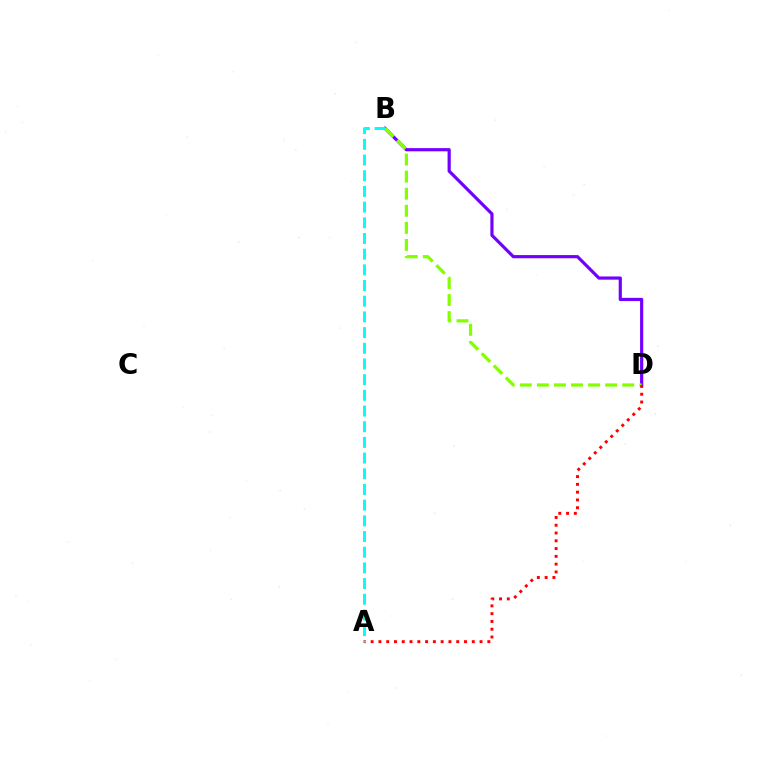{('B', 'D'): [{'color': '#7200ff', 'line_style': 'solid', 'thickness': 2.29}, {'color': '#84ff00', 'line_style': 'dashed', 'thickness': 2.32}], ('A', 'D'): [{'color': '#ff0000', 'line_style': 'dotted', 'thickness': 2.11}], ('A', 'B'): [{'color': '#00fff6', 'line_style': 'dashed', 'thickness': 2.13}]}